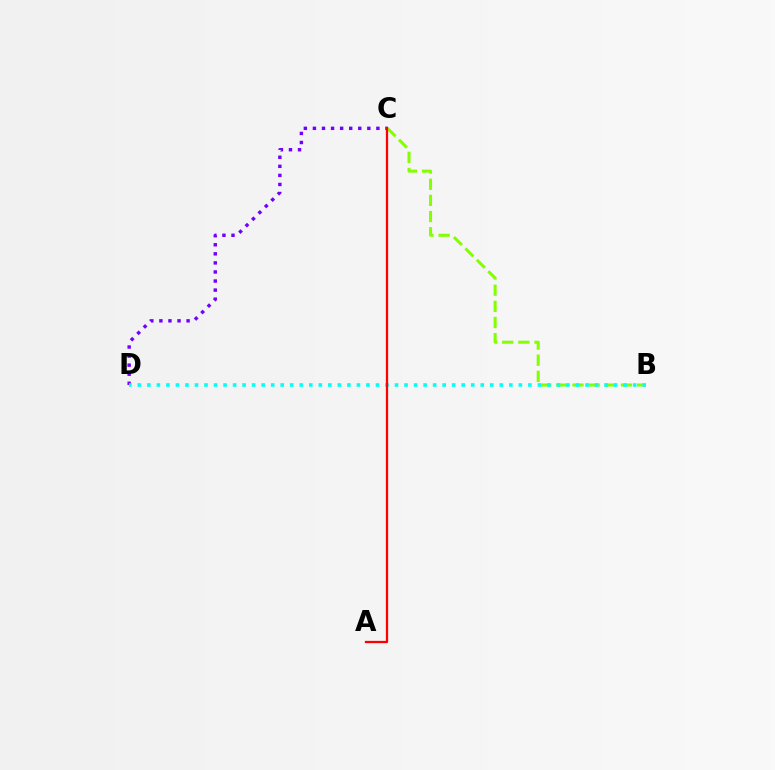{('C', 'D'): [{'color': '#7200ff', 'line_style': 'dotted', 'thickness': 2.46}], ('B', 'C'): [{'color': '#84ff00', 'line_style': 'dashed', 'thickness': 2.19}], ('B', 'D'): [{'color': '#00fff6', 'line_style': 'dotted', 'thickness': 2.59}], ('A', 'C'): [{'color': '#ff0000', 'line_style': 'solid', 'thickness': 1.63}]}